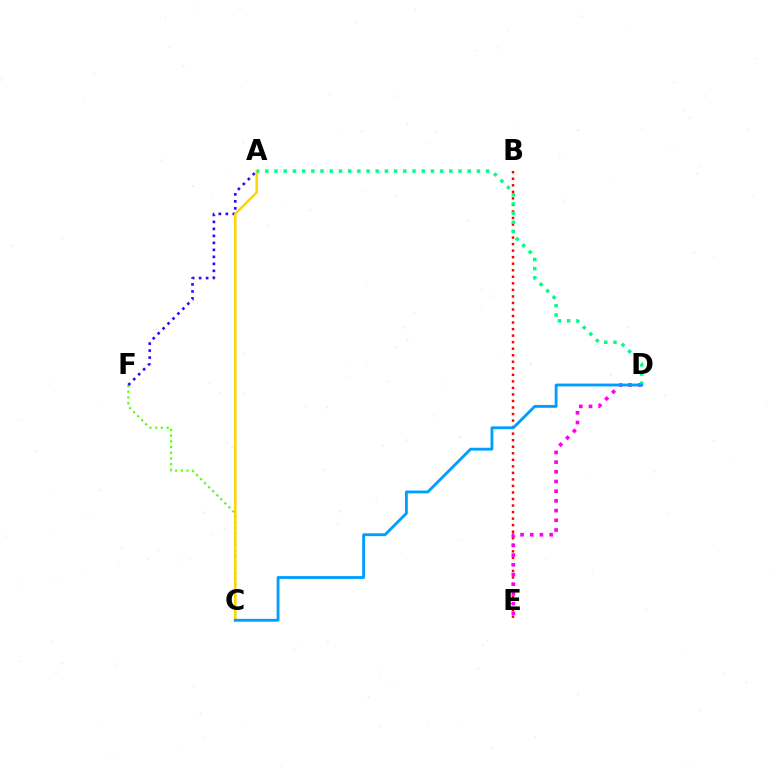{('C', 'F'): [{'color': '#4fff00', 'line_style': 'dotted', 'thickness': 1.55}], ('B', 'E'): [{'color': '#ff0000', 'line_style': 'dotted', 'thickness': 1.78}], ('A', 'F'): [{'color': '#3700ff', 'line_style': 'dotted', 'thickness': 1.9}], ('A', 'C'): [{'color': '#ffd500', 'line_style': 'solid', 'thickness': 1.79}], ('D', 'E'): [{'color': '#ff00ed', 'line_style': 'dotted', 'thickness': 2.64}], ('A', 'D'): [{'color': '#00ff86', 'line_style': 'dotted', 'thickness': 2.5}], ('C', 'D'): [{'color': '#009eff', 'line_style': 'solid', 'thickness': 2.05}]}